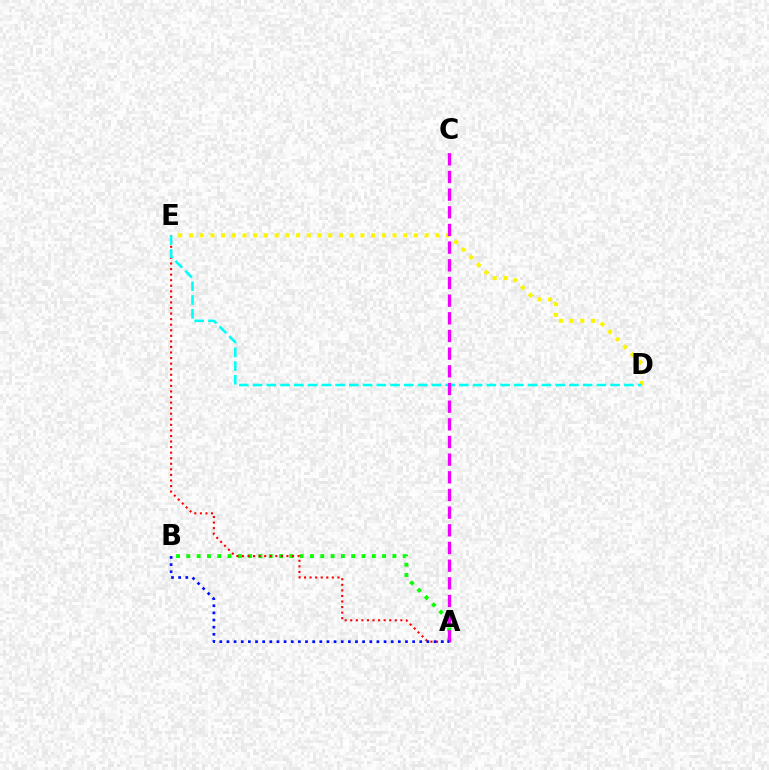{('D', 'E'): [{'color': '#fcf500', 'line_style': 'dotted', 'thickness': 2.91}, {'color': '#00fff6', 'line_style': 'dashed', 'thickness': 1.87}], ('A', 'B'): [{'color': '#08ff00', 'line_style': 'dotted', 'thickness': 2.8}, {'color': '#0010ff', 'line_style': 'dotted', 'thickness': 1.94}], ('A', 'E'): [{'color': '#ff0000', 'line_style': 'dotted', 'thickness': 1.51}], ('A', 'C'): [{'color': '#ee00ff', 'line_style': 'dashed', 'thickness': 2.4}]}